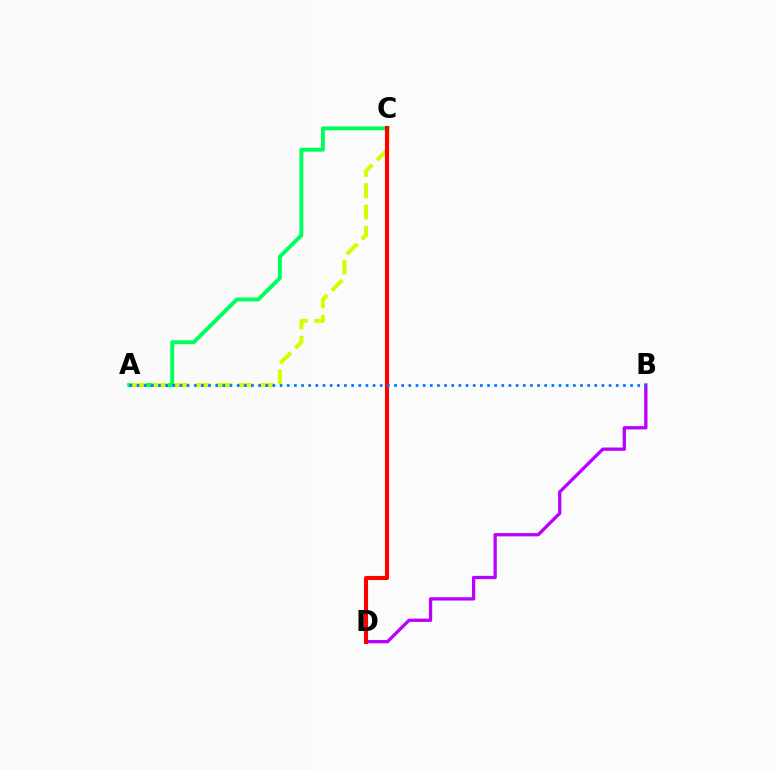{('B', 'D'): [{'color': '#b900ff', 'line_style': 'solid', 'thickness': 2.36}], ('A', 'C'): [{'color': '#00ff5c', 'line_style': 'solid', 'thickness': 2.81}, {'color': '#d1ff00', 'line_style': 'dashed', 'thickness': 2.9}], ('C', 'D'): [{'color': '#ff0000', 'line_style': 'solid', 'thickness': 2.95}], ('A', 'B'): [{'color': '#0074ff', 'line_style': 'dotted', 'thickness': 1.94}]}